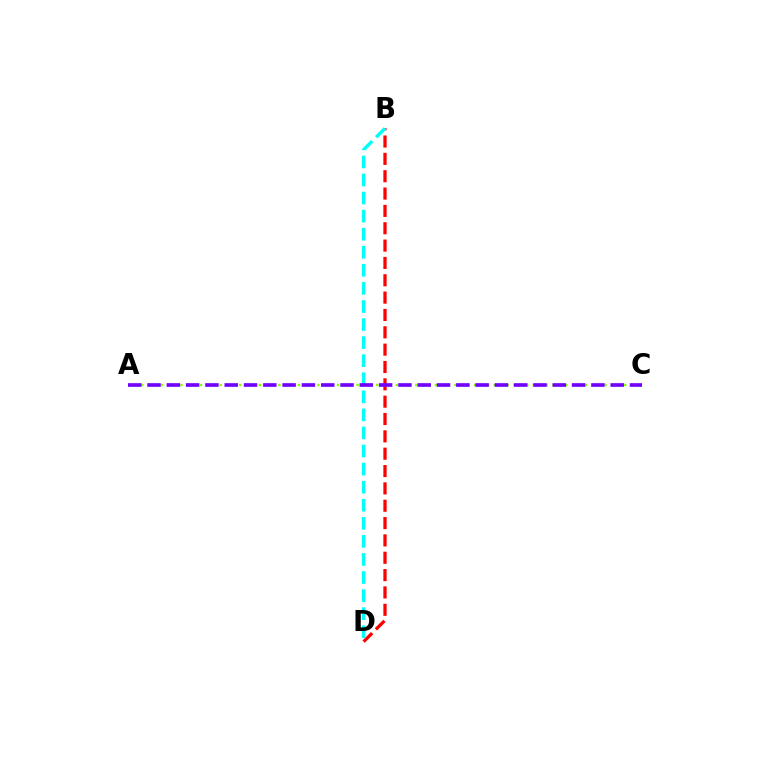{('A', 'C'): [{'color': '#84ff00', 'line_style': 'dotted', 'thickness': 1.77}, {'color': '#7200ff', 'line_style': 'dashed', 'thickness': 2.62}], ('B', 'D'): [{'color': '#ff0000', 'line_style': 'dashed', 'thickness': 2.36}, {'color': '#00fff6', 'line_style': 'dashed', 'thickness': 2.45}]}